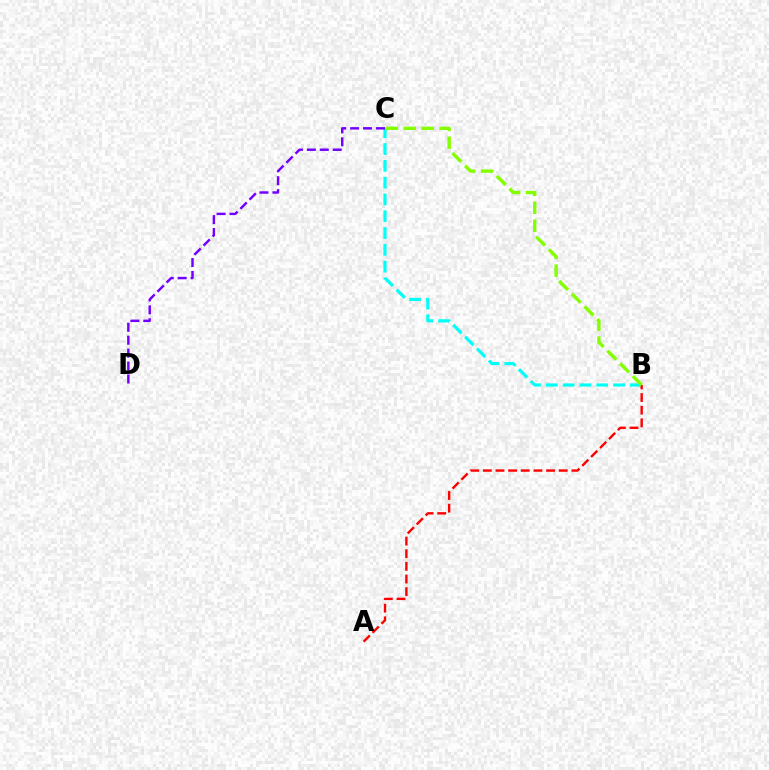{('B', 'C'): [{'color': '#00fff6', 'line_style': 'dashed', 'thickness': 2.28}, {'color': '#84ff00', 'line_style': 'dashed', 'thickness': 2.44}], ('A', 'B'): [{'color': '#ff0000', 'line_style': 'dashed', 'thickness': 1.72}], ('C', 'D'): [{'color': '#7200ff', 'line_style': 'dashed', 'thickness': 1.76}]}